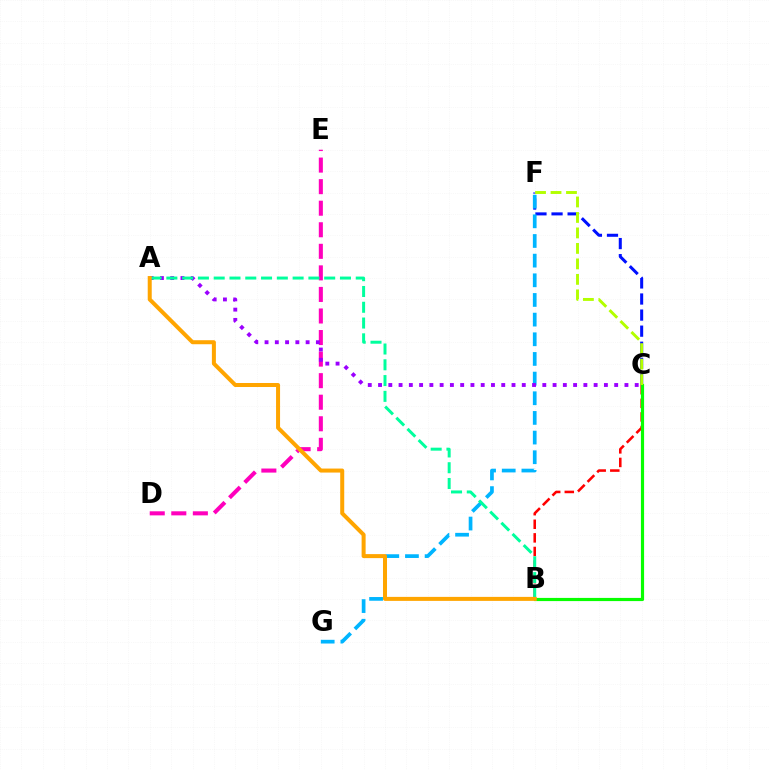{('C', 'F'): [{'color': '#0010ff', 'line_style': 'dashed', 'thickness': 2.18}, {'color': '#b3ff00', 'line_style': 'dashed', 'thickness': 2.1}], ('B', 'C'): [{'color': '#ff0000', 'line_style': 'dashed', 'thickness': 1.85}, {'color': '#08ff00', 'line_style': 'solid', 'thickness': 2.28}], ('D', 'E'): [{'color': '#ff00bd', 'line_style': 'dashed', 'thickness': 2.93}], ('F', 'G'): [{'color': '#00b5ff', 'line_style': 'dashed', 'thickness': 2.67}], ('A', 'C'): [{'color': '#9b00ff', 'line_style': 'dotted', 'thickness': 2.79}], ('A', 'B'): [{'color': '#00ff9d', 'line_style': 'dashed', 'thickness': 2.14}, {'color': '#ffa500', 'line_style': 'solid', 'thickness': 2.88}]}